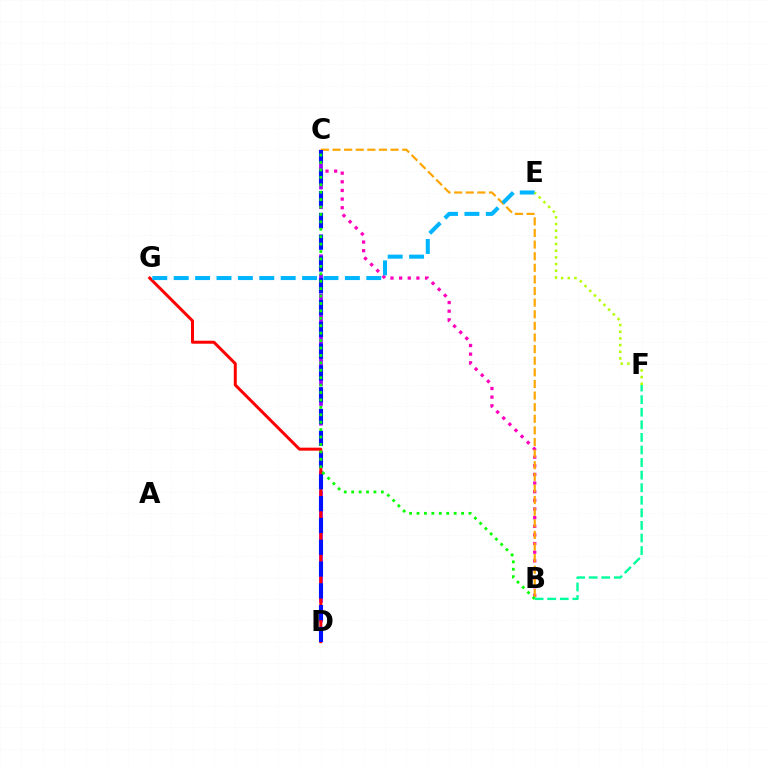{('B', 'C'): [{'color': '#ff00bd', 'line_style': 'dotted', 'thickness': 2.35}, {'color': '#ffa500', 'line_style': 'dashed', 'thickness': 1.58}, {'color': '#08ff00', 'line_style': 'dotted', 'thickness': 2.02}], ('C', 'D'): [{'color': '#9b00ff', 'line_style': 'dashed', 'thickness': 2.67}, {'color': '#0010ff', 'line_style': 'dashed', 'thickness': 2.96}], ('D', 'G'): [{'color': '#ff0000', 'line_style': 'solid', 'thickness': 2.16}], ('E', 'G'): [{'color': '#00b5ff', 'line_style': 'dashed', 'thickness': 2.91}], ('E', 'F'): [{'color': '#b3ff00', 'line_style': 'dotted', 'thickness': 1.81}], ('B', 'F'): [{'color': '#00ff9d', 'line_style': 'dashed', 'thickness': 1.71}]}